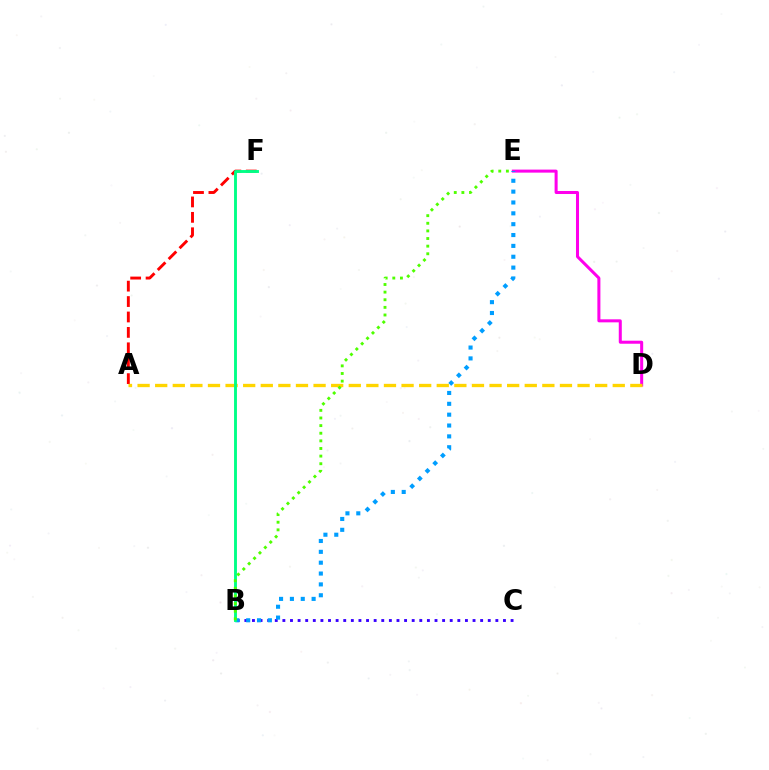{('D', 'E'): [{'color': '#ff00ed', 'line_style': 'solid', 'thickness': 2.18}], ('B', 'C'): [{'color': '#3700ff', 'line_style': 'dotted', 'thickness': 2.07}], ('B', 'E'): [{'color': '#009eff', 'line_style': 'dotted', 'thickness': 2.95}, {'color': '#4fff00', 'line_style': 'dotted', 'thickness': 2.07}], ('A', 'F'): [{'color': '#ff0000', 'line_style': 'dashed', 'thickness': 2.09}], ('A', 'D'): [{'color': '#ffd500', 'line_style': 'dashed', 'thickness': 2.39}], ('B', 'F'): [{'color': '#00ff86', 'line_style': 'solid', 'thickness': 2.08}]}